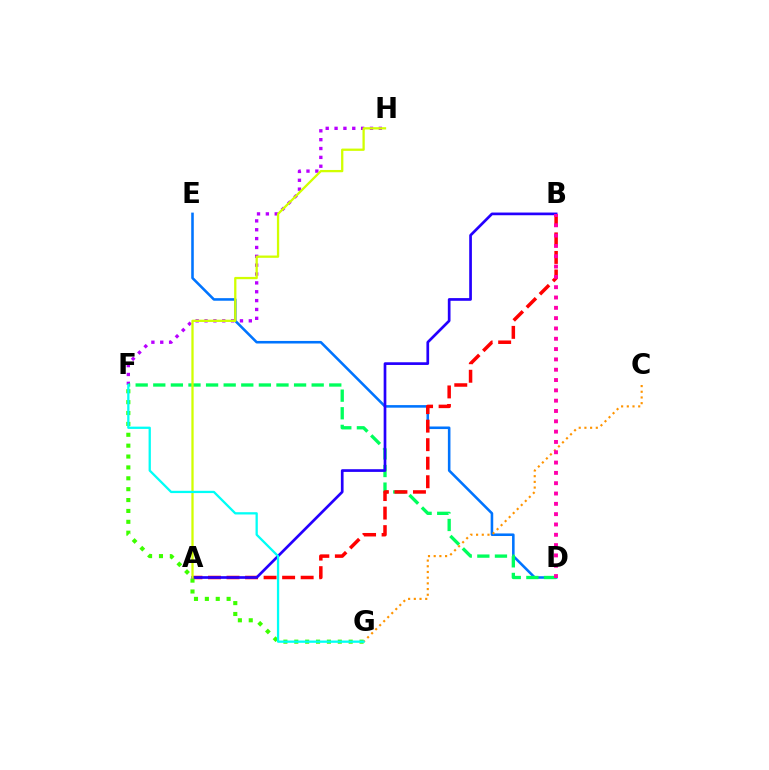{('F', 'H'): [{'color': '#b900ff', 'line_style': 'dotted', 'thickness': 2.41}], ('D', 'E'): [{'color': '#0074ff', 'line_style': 'solid', 'thickness': 1.85}], ('D', 'F'): [{'color': '#00ff5c', 'line_style': 'dashed', 'thickness': 2.39}], ('A', 'B'): [{'color': '#ff0000', 'line_style': 'dashed', 'thickness': 2.52}, {'color': '#2500ff', 'line_style': 'solid', 'thickness': 1.94}], ('C', 'G'): [{'color': '#ff9400', 'line_style': 'dotted', 'thickness': 1.55}], ('F', 'G'): [{'color': '#3dff00', 'line_style': 'dotted', 'thickness': 2.96}, {'color': '#00fff6', 'line_style': 'solid', 'thickness': 1.65}], ('A', 'H'): [{'color': '#d1ff00', 'line_style': 'solid', 'thickness': 1.65}], ('B', 'D'): [{'color': '#ff00ac', 'line_style': 'dotted', 'thickness': 2.8}]}